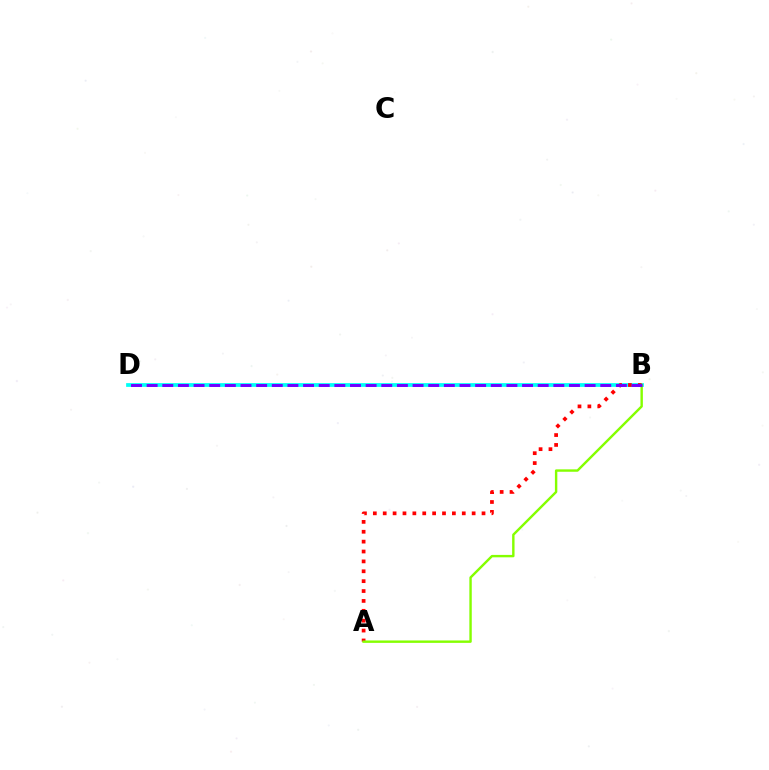{('B', 'D'): [{'color': '#00fff6', 'line_style': 'solid', 'thickness': 2.7}, {'color': '#7200ff', 'line_style': 'dashed', 'thickness': 2.12}], ('A', 'B'): [{'color': '#ff0000', 'line_style': 'dotted', 'thickness': 2.68}, {'color': '#84ff00', 'line_style': 'solid', 'thickness': 1.73}]}